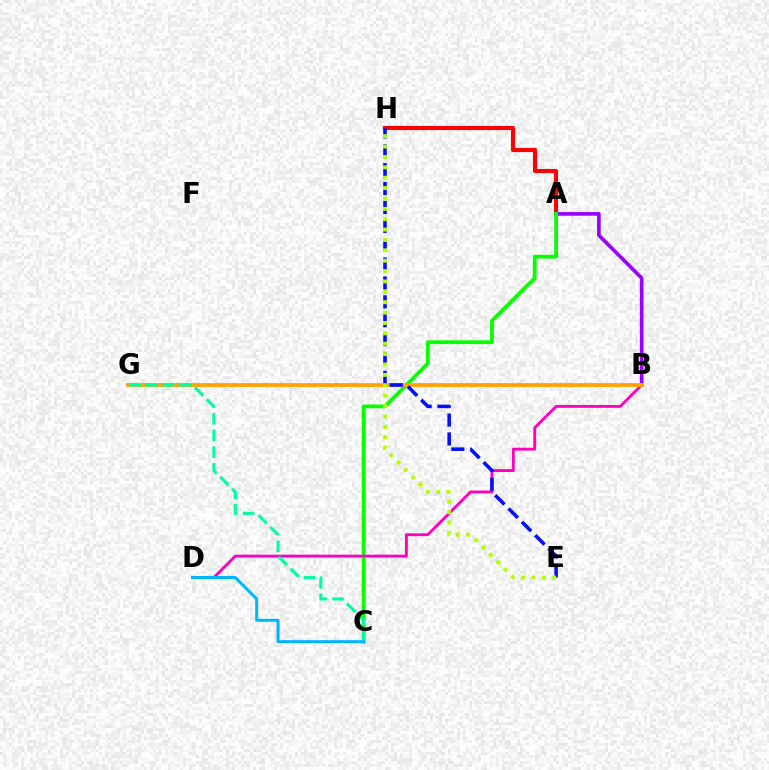{('A', 'B'): [{'color': '#9b00ff', 'line_style': 'solid', 'thickness': 2.64}], ('A', 'H'): [{'color': '#ff0000', 'line_style': 'solid', 'thickness': 2.97}], ('A', 'C'): [{'color': '#08ff00', 'line_style': 'solid', 'thickness': 2.72}], ('B', 'D'): [{'color': '#ff00bd', 'line_style': 'solid', 'thickness': 2.06}], ('B', 'G'): [{'color': '#ffa500', 'line_style': 'solid', 'thickness': 2.73}], ('E', 'H'): [{'color': '#0010ff', 'line_style': 'dashed', 'thickness': 2.56}, {'color': '#b3ff00', 'line_style': 'dotted', 'thickness': 2.82}], ('C', 'G'): [{'color': '#00ff9d', 'line_style': 'dashed', 'thickness': 2.26}], ('C', 'D'): [{'color': '#00b5ff', 'line_style': 'solid', 'thickness': 2.16}]}